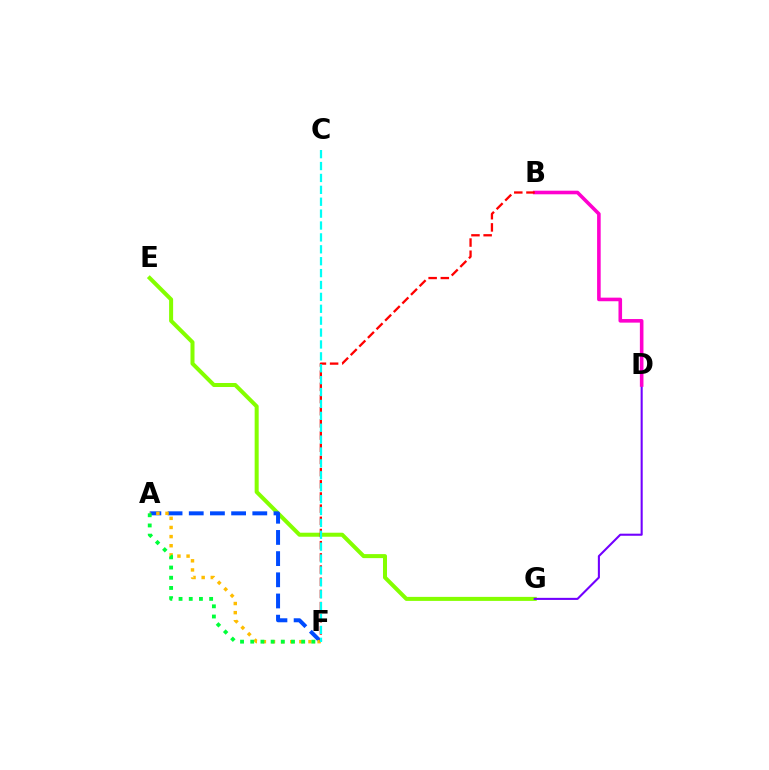{('E', 'G'): [{'color': '#84ff00', 'line_style': 'solid', 'thickness': 2.89}], ('D', 'G'): [{'color': '#7200ff', 'line_style': 'solid', 'thickness': 1.5}], ('B', 'D'): [{'color': '#ff00cf', 'line_style': 'solid', 'thickness': 2.59}], ('A', 'F'): [{'color': '#004bff', 'line_style': 'dashed', 'thickness': 2.88}, {'color': '#ffbd00', 'line_style': 'dotted', 'thickness': 2.48}, {'color': '#00ff39', 'line_style': 'dotted', 'thickness': 2.77}], ('B', 'F'): [{'color': '#ff0000', 'line_style': 'dashed', 'thickness': 1.65}], ('C', 'F'): [{'color': '#00fff6', 'line_style': 'dashed', 'thickness': 1.62}]}